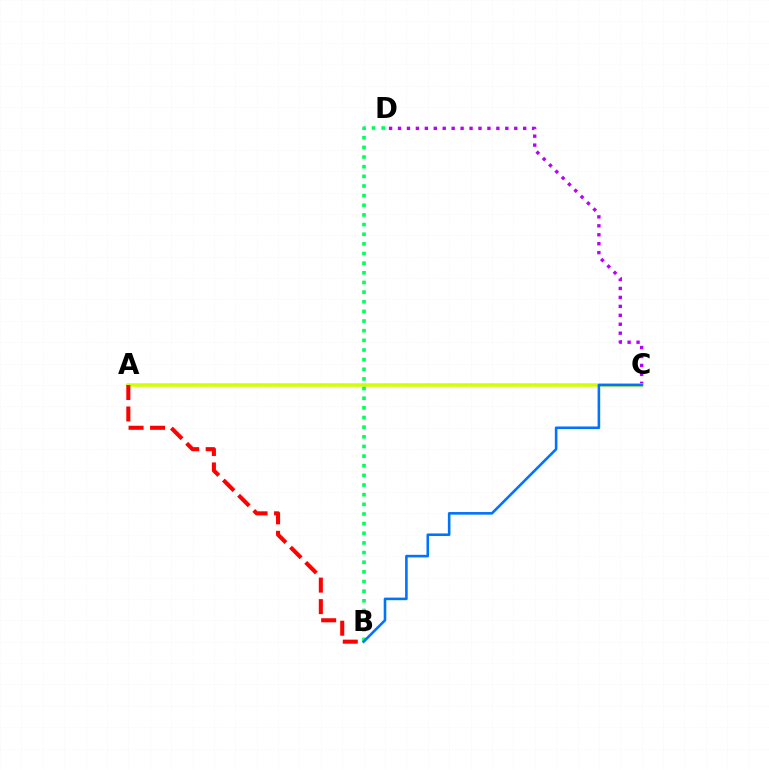{('C', 'D'): [{'color': '#b900ff', 'line_style': 'dotted', 'thickness': 2.43}], ('A', 'C'): [{'color': '#d1ff00', 'line_style': 'solid', 'thickness': 2.53}], ('B', 'D'): [{'color': '#00ff5c', 'line_style': 'dotted', 'thickness': 2.62}], ('B', 'C'): [{'color': '#0074ff', 'line_style': 'solid', 'thickness': 1.87}], ('A', 'B'): [{'color': '#ff0000', 'line_style': 'dashed', 'thickness': 2.92}]}